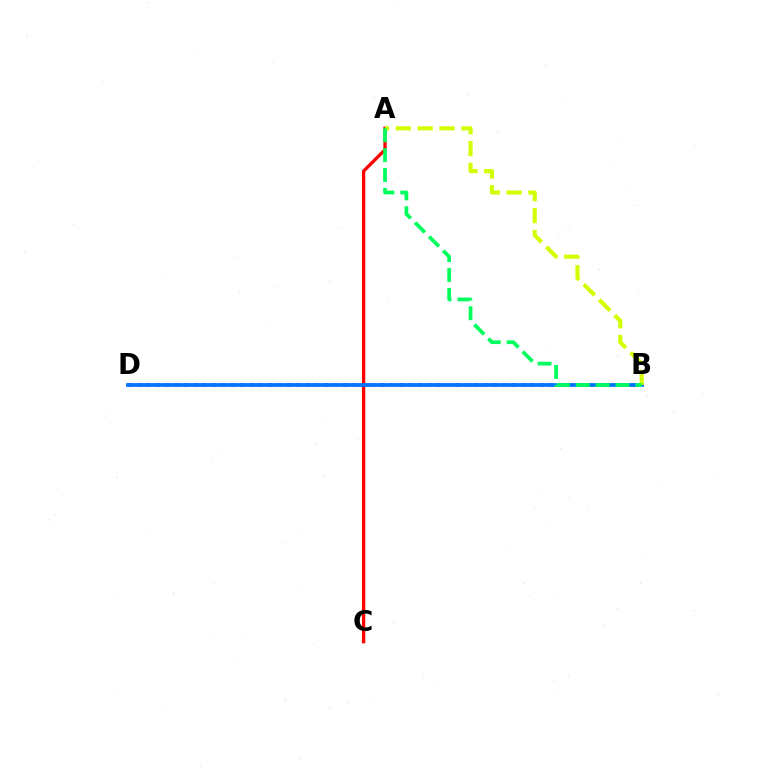{('A', 'C'): [{'color': '#ff0000', 'line_style': 'solid', 'thickness': 2.37}], ('B', 'D'): [{'color': '#b900ff', 'line_style': 'dotted', 'thickness': 2.54}, {'color': '#0074ff', 'line_style': 'solid', 'thickness': 2.71}], ('A', 'B'): [{'color': '#d1ff00', 'line_style': 'dashed', 'thickness': 2.97}, {'color': '#00ff5c', 'line_style': 'dashed', 'thickness': 2.7}]}